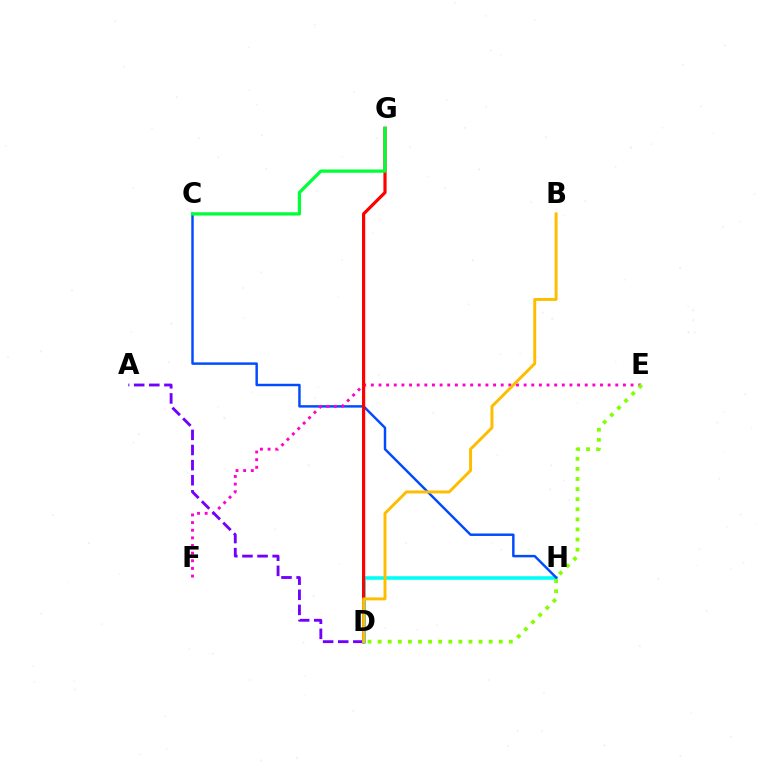{('D', 'H'): [{'color': '#00fff6', 'line_style': 'solid', 'thickness': 2.56}], ('C', 'H'): [{'color': '#004bff', 'line_style': 'solid', 'thickness': 1.76}], ('E', 'F'): [{'color': '#ff00cf', 'line_style': 'dotted', 'thickness': 2.08}], ('D', 'G'): [{'color': '#ff0000', 'line_style': 'solid', 'thickness': 2.3}], ('C', 'G'): [{'color': '#00ff39', 'line_style': 'solid', 'thickness': 2.35}], ('A', 'D'): [{'color': '#7200ff', 'line_style': 'dashed', 'thickness': 2.05}], ('B', 'D'): [{'color': '#ffbd00', 'line_style': 'solid', 'thickness': 2.12}], ('D', 'E'): [{'color': '#84ff00', 'line_style': 'dotted', 'thickness': 2.74}]}